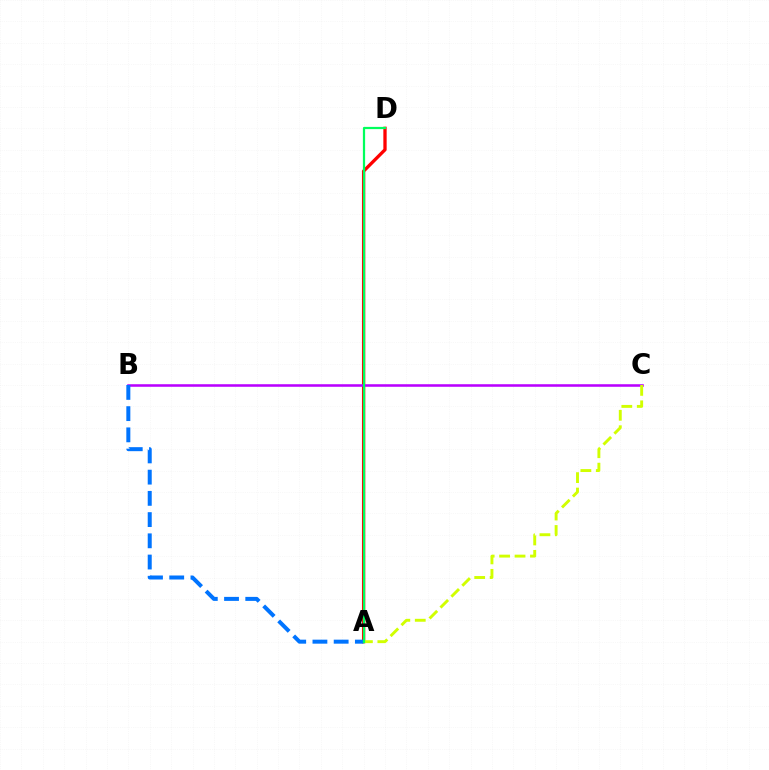{('A', 'D'): [{'color': '#ff0000', 'line_style': 'solid', 'thickness': 2.38}, {'color': '#00ff5c', 'line_style': 'solid', 'thickness': 1.61}], ('B', 'C'): [{'color': '#b900ff', 'line_style': 'solid', 'thickness': 1.84}], ('A', 'B'): [{'color': '#0074ff', 'line_style': 'dashed', 'thickness': 2.88}], ('A', 'C'): [{'color': '#d1ff00', 'line_style': 'dashed', 'thickness': 2.1}]}